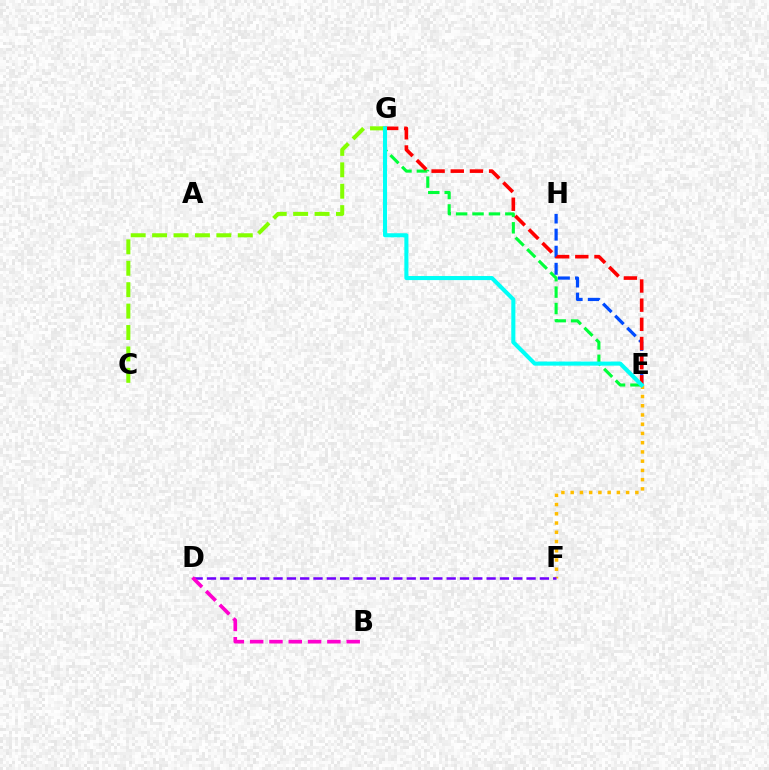{('E', 'F'): [{'color': '#ffbd00', 'line_style': 'dotted', 'thickness': 2.51}], ('C', 'G'): [{'color': '#84ff00', 'line_style': 'dashed', 'thickness': 2.91}], ('D', 'F'): [{'color': '#7200ff', 'line_style': 'dashed', 'thickness': 1.81}], ('E', 'G'): [{'color': '#00ff39', 'line_style': 'dashed', 'thickness': 2.23}, {'color': '#ff0000', 'line_style': 'dashed', 'thickness': 2.6}, {'color': '#00fff6', 'line_style': 'solid', 'thickness': 2.93}], ('B', 'D'): [{'color': '#ff00cf', 'line_style': 'dashed', 'thickness': 2.62}], ('E', 'H'): [{'color': '#004bff', 'line_style': 'dashed', 'thickness': 2.32}]}